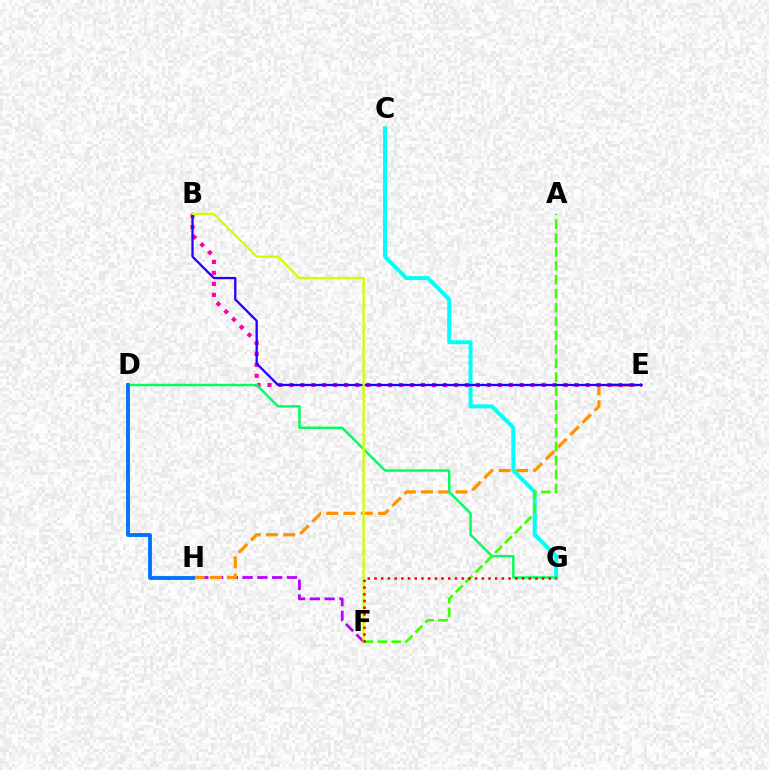{('F', 'H'): [{'color': '#b900ff', 'line_style': 'dashed', 'thickness': 2.01}], ('E', 'H'): [{'color': '#ff9400', 'line_style': 'dashed', 'thickness': 2.35}], ('C', 'G'): [{'color': '#00fff6', 'line_style': 'solid', 'thickness': 2.83}], ('B', 'E'): [{'color': '#ff00ac', 'line_style': 'dotted', 'thickness': 2.98}, {'color': '#2500ff', 'line_style': 'solid', 'thickness': 1.64}], ('D', 'G'): [{'color': '#00ff5c', 'line_style': 'solid', 'thickness': 1.78}], ('D', 'H'): [{'color': '#0074ff', 'line_style': 'solid', 'thickness': 2.78}], ('B', 'F'): [{'color': '#d1ff00', 'line_style': 'solid', 'thickness': 1.71}], ('A', 'F'): [{'color': '#3dff00', 'line_style': 'dashed', 'thickness': 1.89}], ('F', 'G'): [{'color': '#ff0000', 'line_style': 'dotted', 'thickness': 1.82}]}